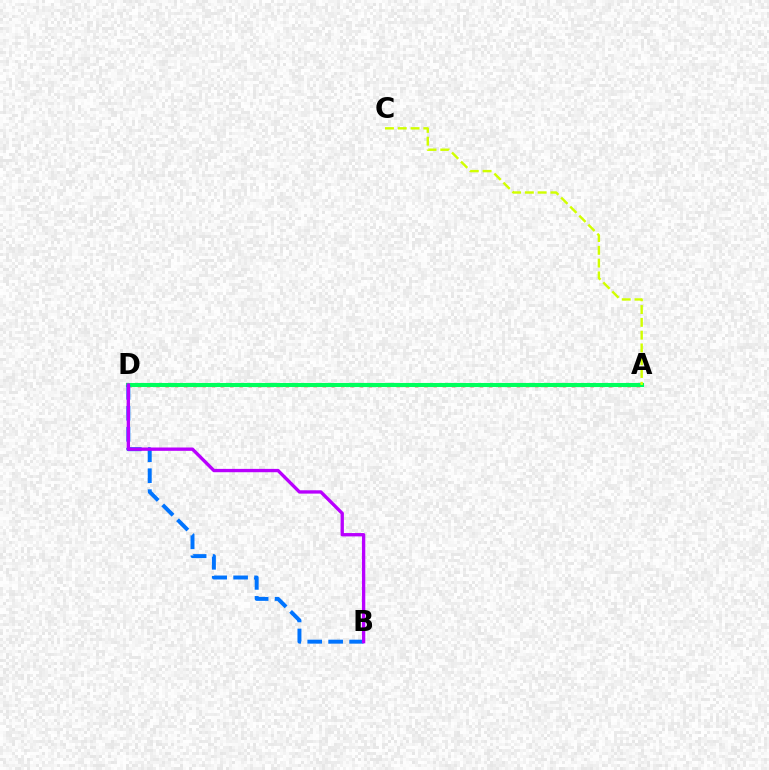{('A', 'D'): [{'color': '#ff0000', 'line_style': 'dotted', 'thickness': 2.51}, {'color': '#00ff5c', 'line_style': 'solid', 'thickness': 2.94}], ('B', 'D'): [{'color': '#0074ff', 'line_style': 'dashed', 'thickness': 2.85}, {'color': '#b900ff', 'line_style': 'solid', 'thickness': 2.4}], ('A', 'C'): [{'color': '#d1ff00', 'line_style': 'dashed', 'thickness': 1.74}]}